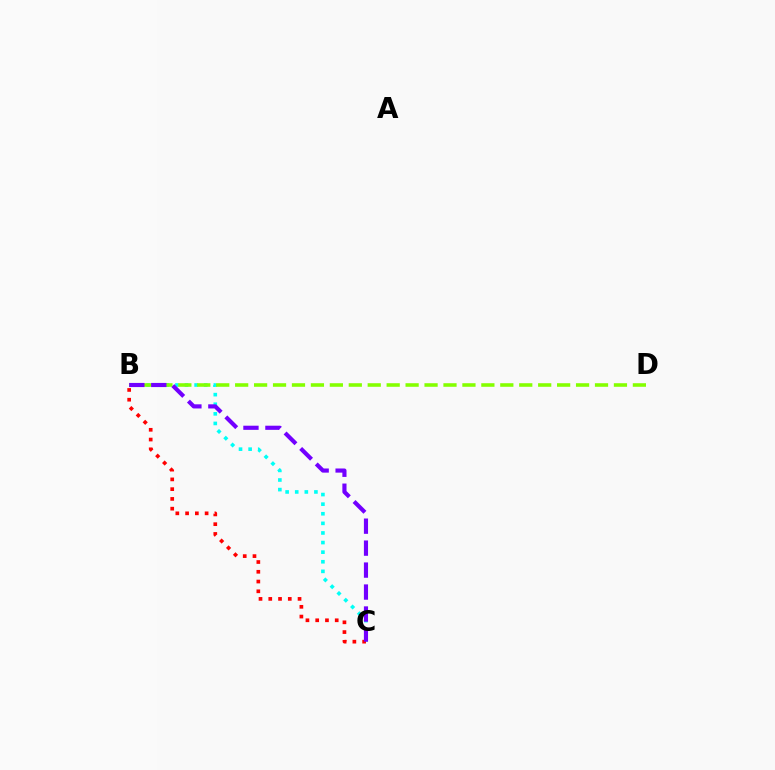{('B', 'C'): [{'color': '#00fff6', 'line_style': 'dotted', 'thickness': 2.61}, {'color': '#ff0000', 'line_style': 'dotted', 'thickness': 2.65}, {'color': '#7200ff', 'line_style': 'dashed', 'thickness': 2.98}], ('B', 'D'): [{'color': '#84ff00', 'line_style': 'dashed', 'thickness': 2.57}]}